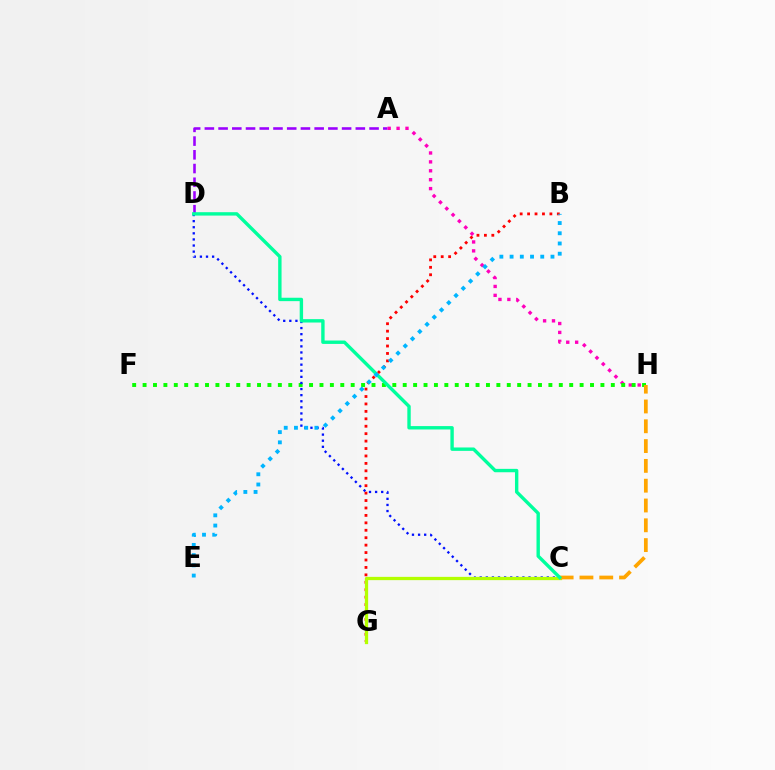{('A', 'D'): [{'color': '#9b00ff', 'line_style': 'dashed', 'thickness': 1.86}], ('B', 'G'): [{'color': '#ff0000', 'line_style': 'dotted', 'thickness': 2.02}], ('A', 'H'): [{'color': '#ff00bd', 'line_style': 'dotted', 'thickness': 2.42}], ('F', 'H'): [{'color': '#08ff00', 'line_style': 'dotted', 'thickness': 2.83}], ('C', 'D'): [{'color': '#0010ff', 'line_style': 'dotted', 'thickness': 1.66}, {'color': '#00ff9d', 'line_style': 'solid', 'thickness': 2.44}], ('C', 'G'): [{'color': '#b3ff00', 'line_style': 'solid', 'thickness': 2.36}], ('C', 'H'): [{'color': '#ffa500', 'line_style': 'dashed', 'thickness': 2.69}], ('B', 'E'): [{'color': '#00b5ff', 'line_style': 'dotted', 'thickness': 2.78}]}